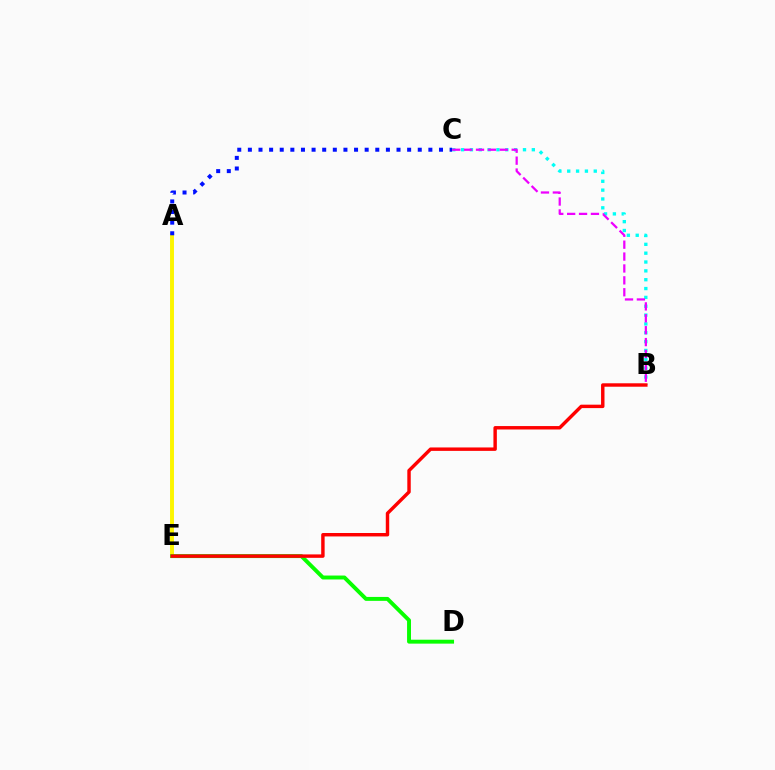{('B', 'C'): [{'color': '#00fff6', 'line_style': 'dotted', 'thickness': 2.4}, {'color': '#ee00ff', 'line_style': 'dashed', 'thickness': 1.62}], ('A', 'E'): [{'color': '#fcf500', 'line_style': 'solid', 'thickness': 2.83}], ('A', 'C'): [{'color': '#0010ff', 'line_style': 'dotted', 'thickness': 2.88}], ('D', 'E'): [{'color': '#08ff00', 'line_style': 'solid', 'thickness': 2.82}], ('B', 'E'): [{'color': '#ff0000', 'line_style': 'solid', 'thickness': 2.47}]}